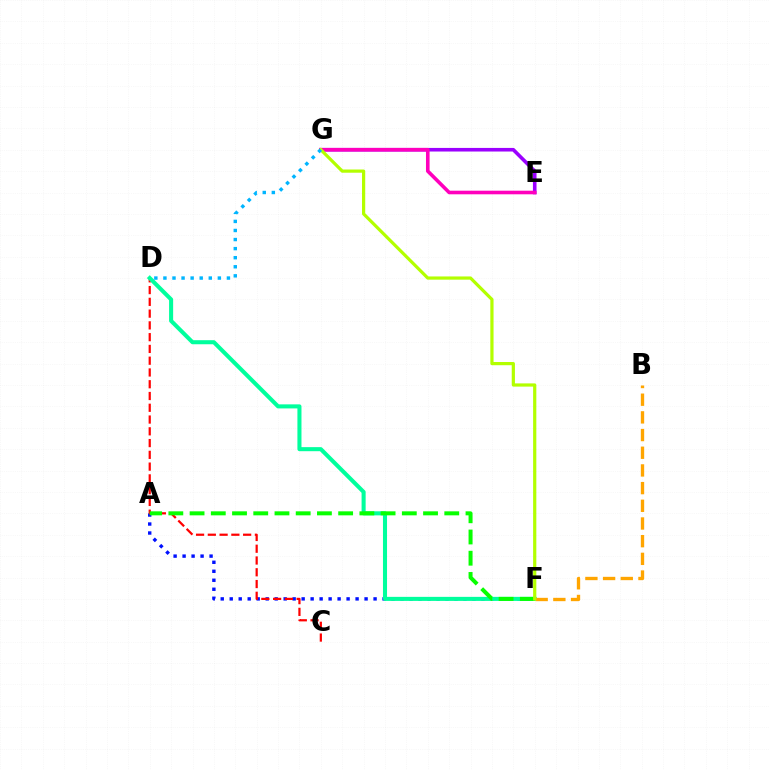{('E', 'G'): [{'color': '#9b00ff', 'line_style': 'solid', 'thickness': 2.59}, {'color': '#ff00bd', 'line_style': 'solid', 'thickness': 2.59}], ('A', 'F'): [{'color': '#0010ff', 'line_style': 'dotted', 'thickness': 2.44}, {'color': '#08ff00', 'line_style': 'dashed', 'thickness': 2.88}], ('C', 'D'): [{'color': '#ff0000', 'line_style': 'dashed', 'thickness': 1.6}], ('D', 'F'): [{'color': '#00ff9d', 'line_style': 'solid', 'thickness': 2.92}], ('B', 'F'): [{'color': '#ffa500', 'line_style': 'dashed', 'thickness': 2.4}], ('F', 'G'): [{'color': '#b3ff00', 'line_style': 'solid', 'thickness': 2.31}], ('D', 'G'): [{'color': '#00b5ff', 'line_style': 'dotted', 'thickness': 2.46}]}